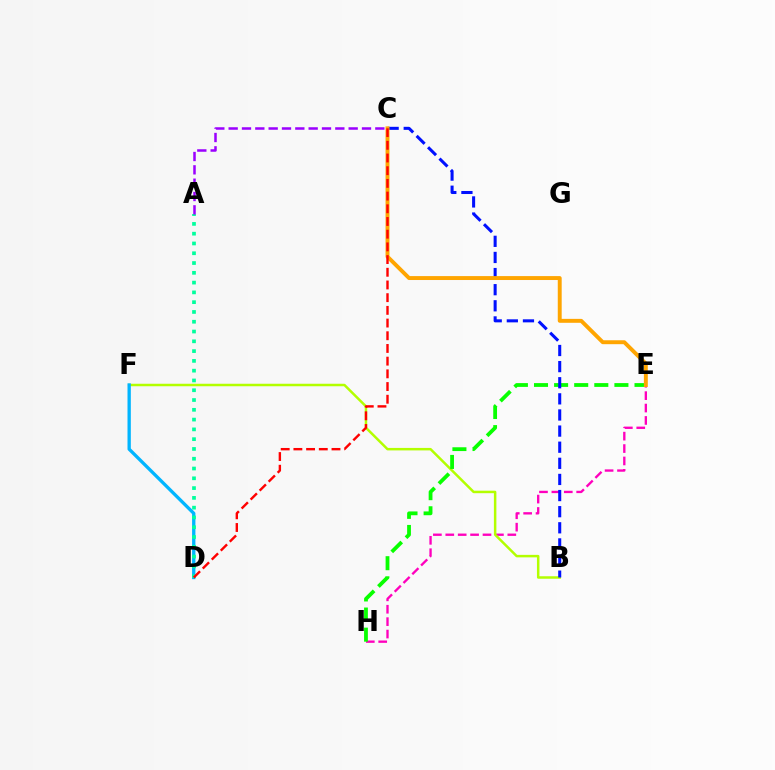{('E', 'H'): [{'color': '#ff00bd', 'line_style': 'dashed', 'thickness': 1.69}, {'color': '#08ff00', 'line_style': 'dashed', 'thickness': 2.73}], ('B', 'F'): [{'color': '#b3ff00', 'line_style': 'solid', 'thickness': 1.79}], ('B', 'C'): [{'color': '#0010ff', 'line_style': 'dashed', 'thickness': 2.19}], ('D', 'F'): [{'color': '#00b5ff', 'line_style': 'solid', 'thickness': 2.39}], ('C', 'E'): [{'color': '#ffa500', 'line_style': 'solid', 'thickness': 2.82}], ('A', 'D'): [{'color': '#00ff9d', 'line_style': 'dotted', 'thickness': 2.66}], ('A', 'C'): [{'color': '#9b00ff', 'line_style': 'dashed', 'thickness': 1.81}], ('C', 'D'): [{'color': '#ff0000', 'line_style': 'dashed', 'thickness': 1.72}]}